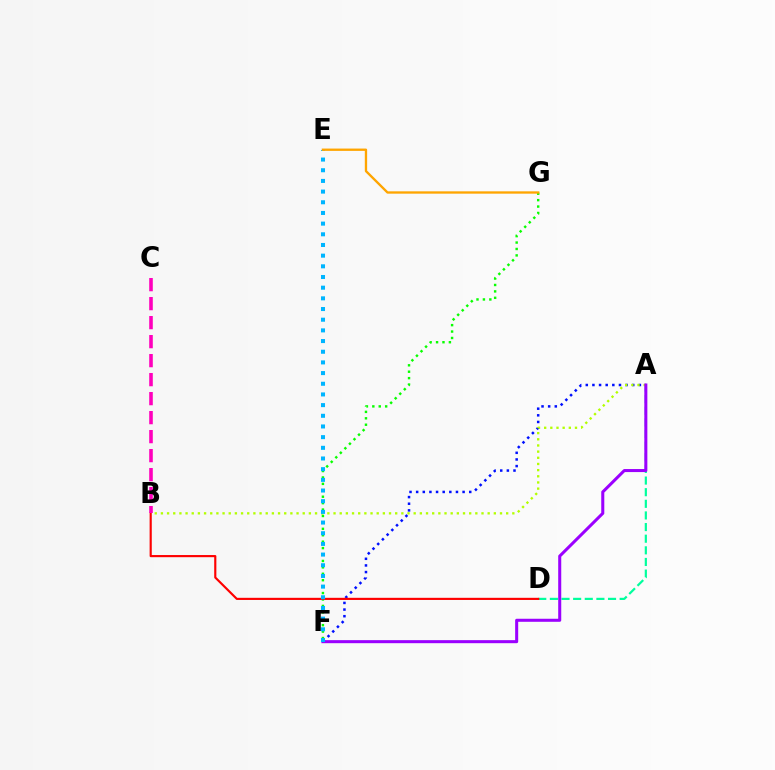{('A', 'F'): [{'color': '#0010ff', 'line_style': 'dotted', 'thickness': 1.8}, {'color': '#9b00ff', 'line_style': 'solid', 'thickness': 2.19}], ('A', 'D'): [{'color': '#00ff9d', 'line_style': 'dashed', 'thickness': 1.58}], ('A', 'B'): [{'color': '#b3ff00', 'line_style': 'dotted', 'thickness': 1.68}], ('F', 'G'): [{'color': '#08ff00', 'line_style': 'dotted', 'thickness': 1.74}], ('B', 'D'): [{'color': '#ff0000', 'line_style': 'solid', 'thickness': 1.55}], ('E', 'F'): [{'color': '#00b5ff', 'line_style': 'dotted', 'thickness': 2.9}], ('B', 'C'): [{'color': '#ff00bd', 'line_style': 'dashed', 'thickness': 2.58}], ('E', 'G'): [{'color': '#ffa500', 'line_style': 'solid', 'thickness': 1.68}]}